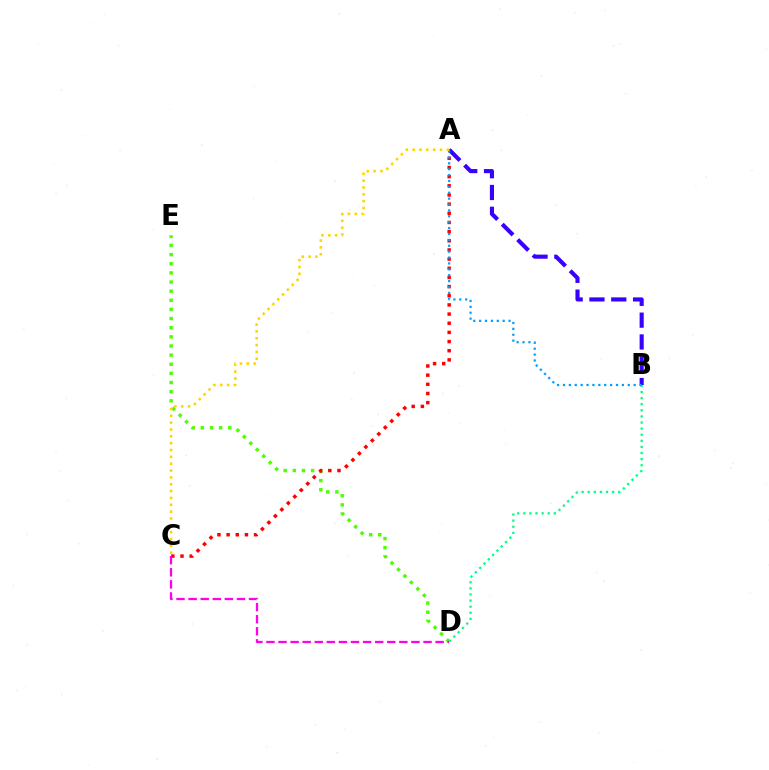{('D', 'E'): [{'color': '#4fff00', 'line_style': 'dotted', 'thickness': 2.48}], ('B', 'D'): [{'color': '#00ff86', 'line_style': 'dotted', 'thickness': 1.66}], ('A', 'C'): [{'color': '#ff0000', 'line_style': 'dotted', 'thickness': 2.49}, {'color': '#ffd500', 'line_style': 'dotted', 'thickness': 1.86}], ('C', 'D'): [{'color': '#ff00ed', 'line_style': 'dashed', 'thickness': 1.64}], ('A', 'B'): [{'color': '#3700ff', 'line_style': 'dashed', 'thickness': 2.96}, {'color': '#009eff', 'line_style': 'dotted', 'thickness': 1.6}]}